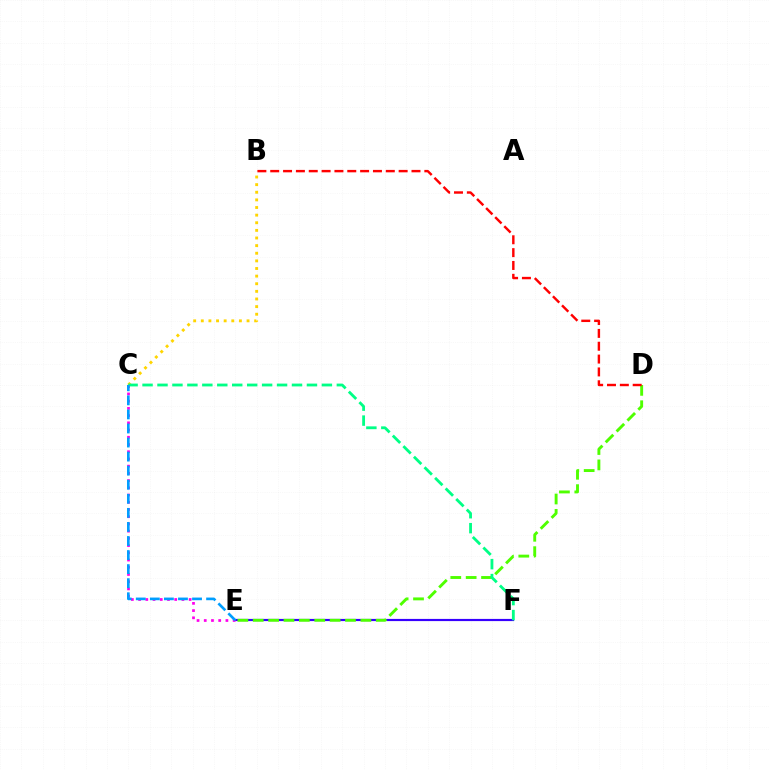{('E', 'F'): [{'color': '#3700ff', 'line_style': 'solid', 'thickness': 1.57}], ('C', 'E'): [{'color': '#ff00ed', 'line_style': 'dotted', 'thickness': 1.96}, {'color': '#009eff', 'line_style': 'dashed', 'thickness': 1.91}], ('B', 'C'): [{'color': '#ffd500', 'line_style': 'dotted', 'thickness': 2.07}], ('D', 'E'): [{'color': '#4fff00', 'line_style': 'dashed', 'thickness': 2.09}], ('C', 'F'): [{'color': '#00ff86', 'line_style': 'dashed', 'thickness': 2.03}], ('B', 'D'): [{'color': '#ff0000', 'line_style': 'dashed', 'thickness': 1.74}]}